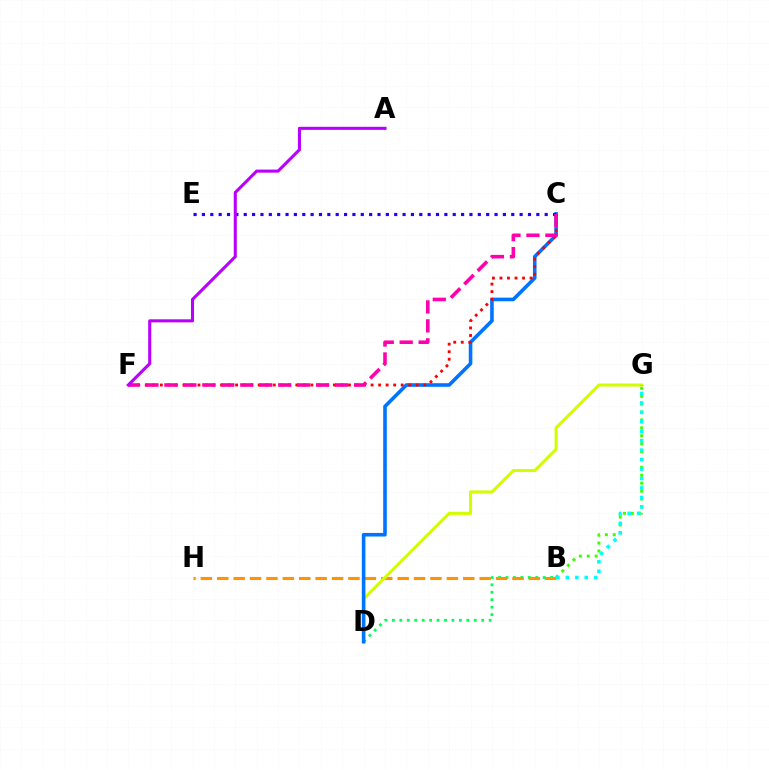{('B', 'G'): [{'color': '#3dff00', 'line_style': 'dotted', 'thickness': 2.15}, {'color': '#00fff6', 'line_style': 'dotted', 'thickness': 2.57}], ('B', 'D'): [{'color': '#00ff5c', 'line_style': 'dotted', 'thickness': 2.02}], ('B', 'H'): [{'color': '#ff9400', 'line_style': 'dashed', 'thickness': 2.23}], ('D', 'G'): [{'color': '#d1ff00', 'line_style': 'solid', 'thickness': 2.2}], ('C', 'D'): [{'color': '#0074ff', 'line_style': 'solid', 'thickness': 2.59}], ('C', 'F'): [{'color': '#ff0000', 'line_style': 'dotted', 'thickness': 2.05}, {'color': '#ff00ac', 'line_style': 'dashed', 'thickness': 2.58}], ('C', 'E'): [{'color': '#2500ff', 'line_style': 'dotted', 'thickness': 2.27}], ('A', 'F'): [{'color': '#b900ff', 'line_style': 'solid', 'thickness': 2.21}]}